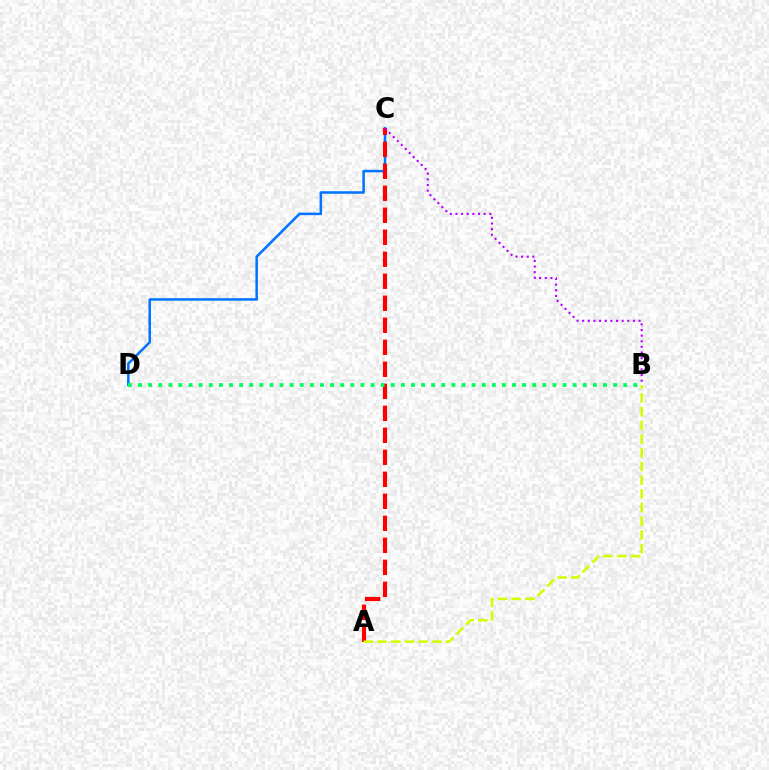{('C', 'D'): [{'color': '#0074ff', 'line_style': 'solid', 'thickness': 1.82}], ('A', 'C'): [{'color': '#ff0000', 'line_style': 'dashed', 'thickness': 2.99}], ('B', 'C'): [{'color': '#b900ff', 'line_style': 'dotted', 'thickness': 1.53}], ('A', 'B'): [{'color': '#d1ff00', 'line_style': 'dashed', 'thickness': 1.86}], ('B', 'D'): [{'color': '#00ff5c', 'line_style': 'dotted', 'thickness': 2.75}]}